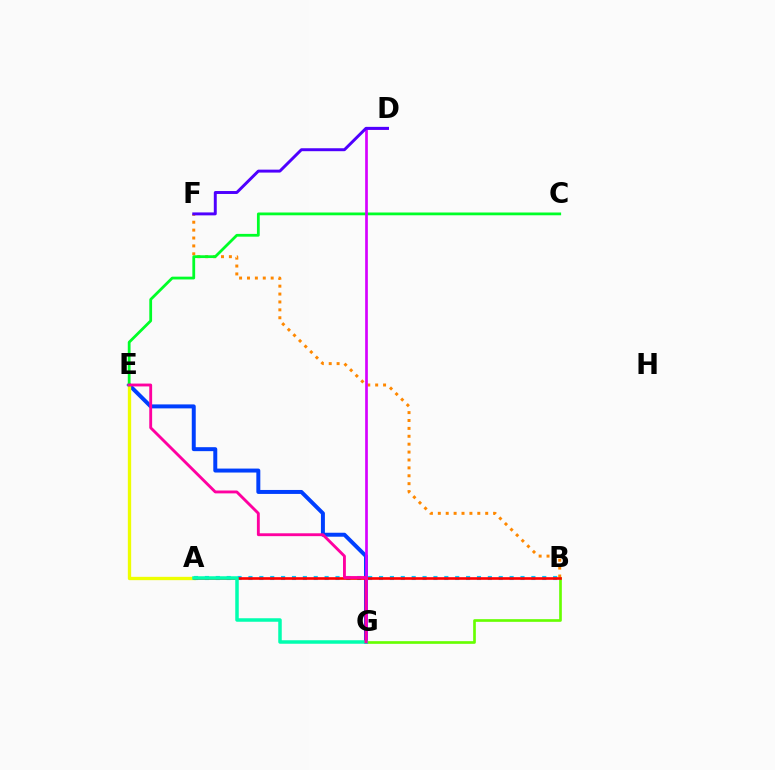{('B', 'G'): [{'color': '#66ff00', 'line_style': 'solid', 'thickness': 1.92}], ('E', 'G'): [{'color': '#003fff', 'line_style': 'solid', 'thickness': 2.86}, {'color': '#ff00a0', 'line_style': 'solid', 'thickness': 2.06}], ('A', 'B'): [{'color': '#00c7ff', 'line_style': 'dotted', 'thickness': 2.96}, {'color': '#ff0000', 'line_style': 'solid', 'thickness': 1.89}], ('B', 'F'): [{'color': '#ff8800', 'line_style': 'dotted', 'thickness': 2.15}], ('A', 'E'): [{'color': '#eeff00', 'line_style': 'solid', 'thickness': 2.39}], ('C', 'E'): [{'color': '#00ff27', 'line_style': 'solid', 'thickness': 2.0}], ('D', 'G'): [{'color': '#d600ff', 'line_style': 'solid', 'thickness': 1.94}], ('A', 'G'): [{'color': '#00ffaf', 'line_style': 'solid', 'thickness': 2.52}], ('D', 'F'): [{'color': '#4f00ff', 'line_style': 'solid', 'thickness': 2.12}]}